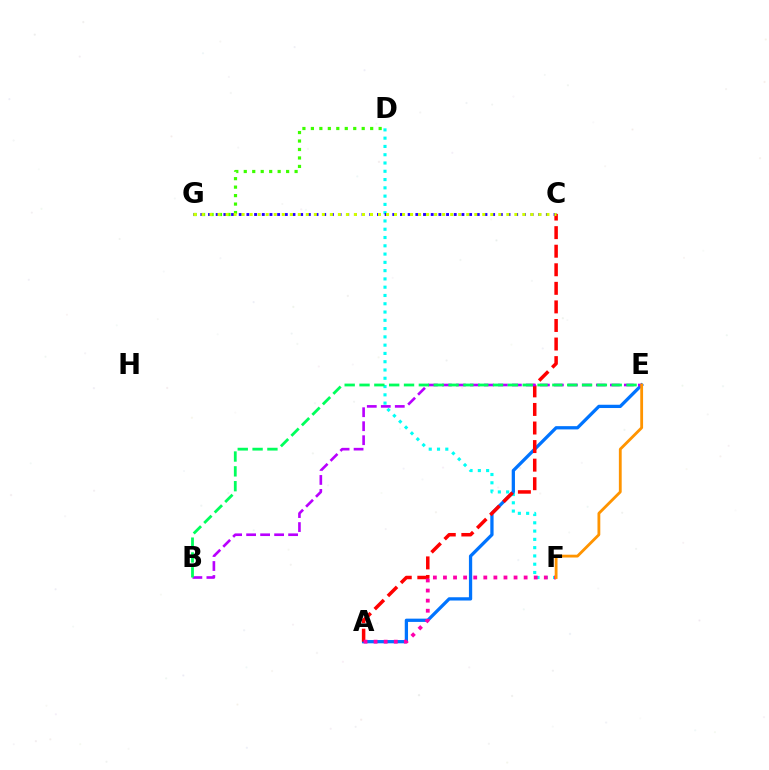{('D', 'F'): [{'color': '#00fff6', 'line_style': 'dotted', 'thickness': 2.25}], ('D', 'G'): [{'color': '#3dff00', 'line_style': 'dotted', 'thickness': 2.3}], ('C', 'G'): [{'color': '#2500ff', 'line_style': 'dotted', 'thickness': 2.09}, {'color': '#d1ff00', 'line_style': 'dotted', 'thickness': 2.18}], ('A', 'E'): [{'color': '#0074ff', 'line_style': 'solid', 'thickness': 2.35}], ('A', 'C'): [{'color': '#ff0000', 'line_style': 'dashed', 'thickness': 2.52}], ('B', 'E'): [{'color': '#b900ff', 'line_style': 'dashed', 'thickness': 1.9}, {'color': '#00ff5c', 'line_style': 'dashed', 'thickness': 2.02}], ('A', 'F'): [{'color': '#ff00ac', 'line_style': 'dotted', 'thickness': 2.74}], ('E', 'F'): [{'color': '#ff9400', 'line_style': 'solid', 'thickness': 2.03}]}